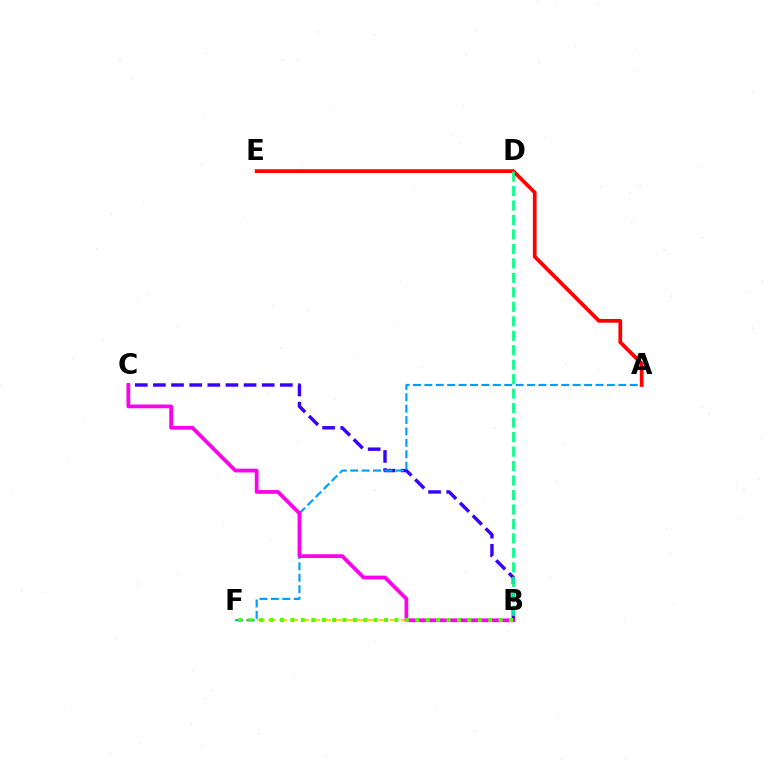{('B', 'F'): [{'color': '#ffd500', 'line_style': 'dashed', 'thickness': 1.5}, {'color': '#4fff00', 'line_style': 'dotted', 'thickness': 2.83}], ('B', 'C'): [{'color': '#3700ff', 'line_style': 'dashed', 'thickness': 2.46}, {'color': '#ff00ed', 'line_style': 'solid', 'thickness': 2.7}], ('A', 'E'): [{'color': '#ff0000', 'line_style': 'solid', 'thickness': 2.68}], ('A', 'F'): [{'color': '#009eff', 'line_style': 'dashed', 'thickness': 1.55}], ('B', 'D'): [{'color': '#00ff86', 'line_style': 'dashed', 'thickness': 1.97}]}